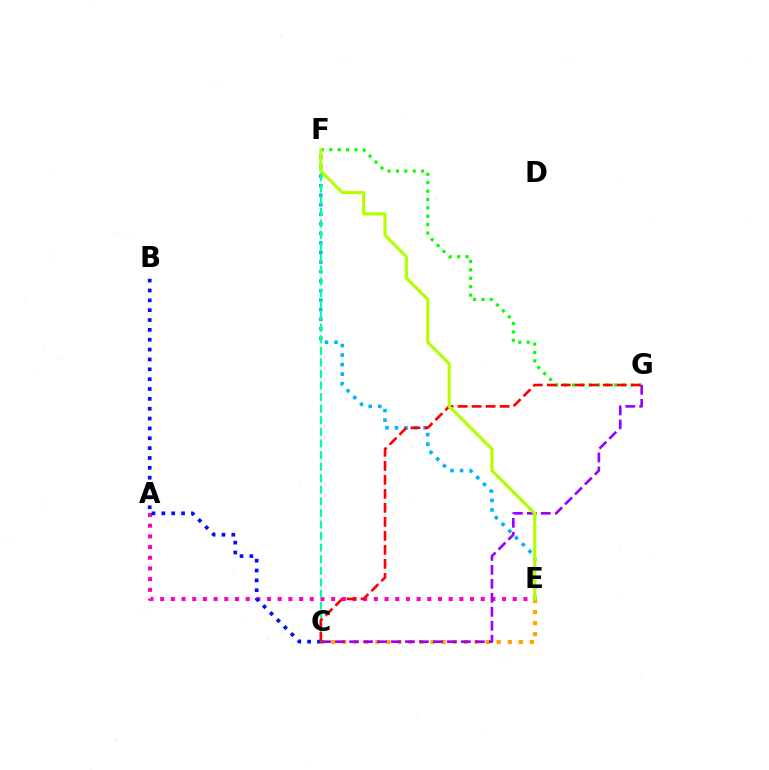{('F', 'G'): [{'color': '#08ff00', 'line_style': 'dotted', 'thickness': 2.28}], ('A', 'E'): [{'color': '#ff00bd', 'line_style': 'dotted', 'thickness': 2.9}], ('E', 'F'): [{'color': '#00b5ff', 'line_style': 'dotted', 'thickness': 2.59}, {'color': '#b3ff00', 'line_style': 'solid', 'thickness': 2.28}], ('B', 'C'): [{'color': '#0010ff', 'line_style': 'dotted', 'thickness': 2.68}], ('C', 'E'): [{'color': '#ffa500', 'line_style': 'dotted', 'thickness': 3.0}], ('C', 'F'): [{'color': '#00ff9d', 'line_style': 'dashed', 'thickness': 1.57}], ('C', 'G'): [{'color': '#9b00ff', 'line_style': 'dashed', 'thickness': 1.9}, {'color': '#ff0000', 'line_style': 'dashed', 'thickness': 1.9}]}